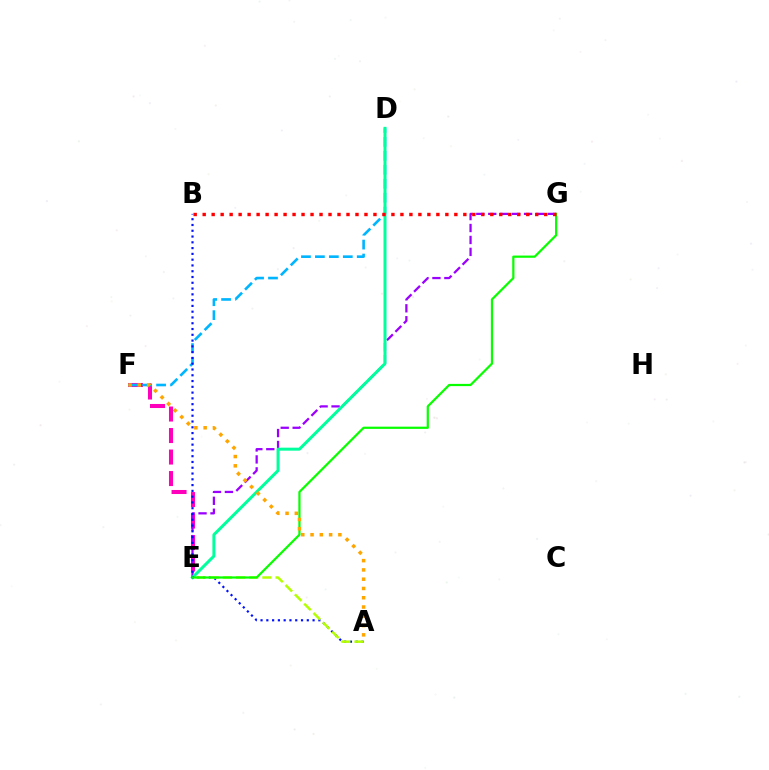{('E', 'F'): [{'color': '#ff00bd', 'line_style': 'dashed', 'thickness': 2.92}], ('D', 'F'): [{'color': '#00b5ff', 'line_style': 'dashed', 'thickness': 1.89}], ('E', 'G'): [{'color': '#9b00ff', 'line_style': 'dashed', 'thickness': 1.62}, {'color': '#08ff00', 'line_style': 'solid', 'thickness': 1.6}], ('D', 'E'): [{'color': '#00ff9d', 'line_style': 'solid', 'thickness': 2.16}], ('A', 'B'): [{'color': '#0010ff', 'line_style': 'dotted', 'thickness': 1.57}], ('A', 'E'): [{'color': '#b3ff00', 'line_style': 'dashed', 'thickness': 1.79}], ('A', 'F'): [{'color': '#ffa500', 'line_style': 'dotted', 'thickness': 2.52}], ('B', 'G'): [{'color': '#ff0000', 'line_style': 'dotted', 'thickness': 2.44}]}